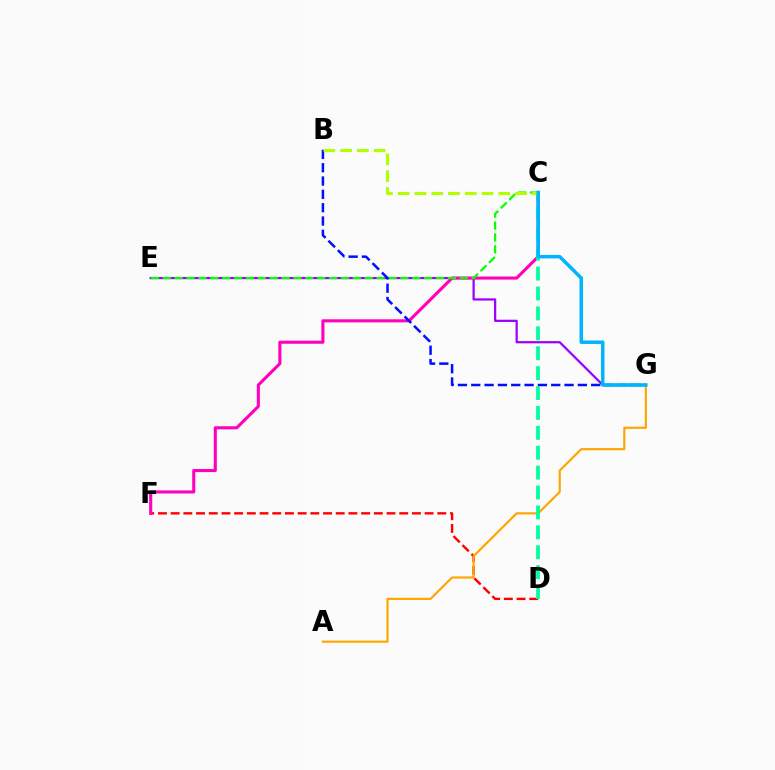{('D', 'F'): [{'color': '#ff0000', 'line_style': 'dashed', 'thickness': 1.72}], ('E', 'G'): [{'color': '#9b00ff', 'line_style': 'solid', 'thickness': 1.6}], ('A', 'G'): [{'color': '#ffa500', 'line_style': 'solid', 'thickness': 1.56}], ('C', 'F'): [{'color': '#ff00bd', 'line_style': 'solid', 'thickness': 2.22}], ('C', 'E'): [{'color': '#08ff00', 'line_style': 'dashed', 'thickness': 1.61}], ('B', 'G'): [{'color': '#0010ff', 'line_style': 'dashed', 'thickness': 1.81}], ('C', 'D'): [{'color': '#00ff9d', 'line_style': 'dashed', 'thickness': 2.7}], ('B', 'C'): [{'color': '#b3ff00', 'line_style': 'dashed', 'thickness': 2.28}], ('C', 'G'): [{'color': '#00b5ff', 'line_style': 'solid', 'thickness': 2.5}]}